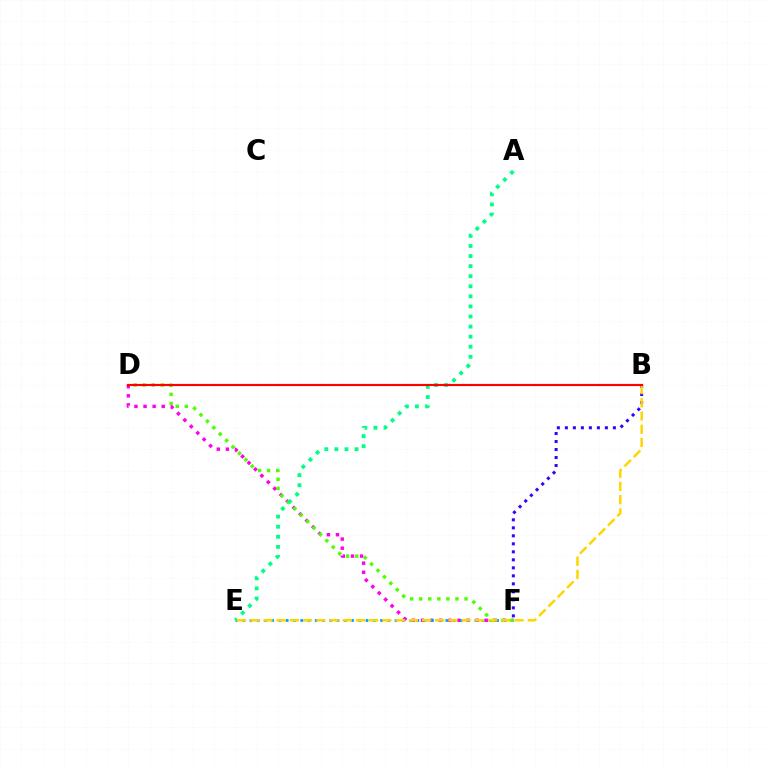{('D', 'F'): [{'color': '#ff00ed', 'line_style': 'dotted', 'thickness': 2.47}, {'color': '#4fff00', 'line_style': 'dotted', 'thickness': 2.47}], ('E', 'F'): [{'color': '#009eff', 'line_style': 'dotted', 'thickness': 1.97}], ('B', 'F'): [{'color': '#3700ff', 'line_style': 'dotted', 'thickness': 2.17}], ('A', 'E'): [{'color': '#00ff86', 'line_style': 'dotted', 'thickness': 2.74}], ('B', 'E'): [{'color': '#ffd500', 'line_style': 'dashed', 'thickness': 1.79}], ('B', 'D'): [{'color': '#ff0000', 'line_style': 'solid', 'thickness': 1.56}]}